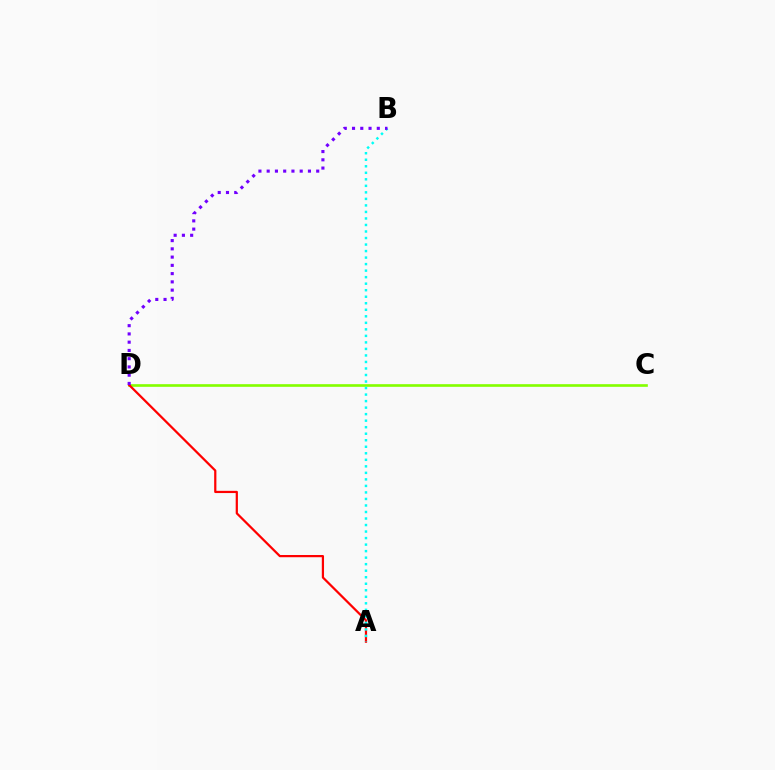{('C', 'D'): [{'color': '#84ff00', 'line_style': 'solid', 'thickness': 1.9}], ('A', 'D'): [{'color': '#ff0000', 'line_style': 'solid', 'thickness': 1.6}], ('A', 'B'): [{'color': '#00fff6', 'line_style': 'dotted', 'thickness': 1.77}], ('B', 'D'): [{'color': '#7200ff', 'line_style': 'dotted', 'thickness': 2.24}]}